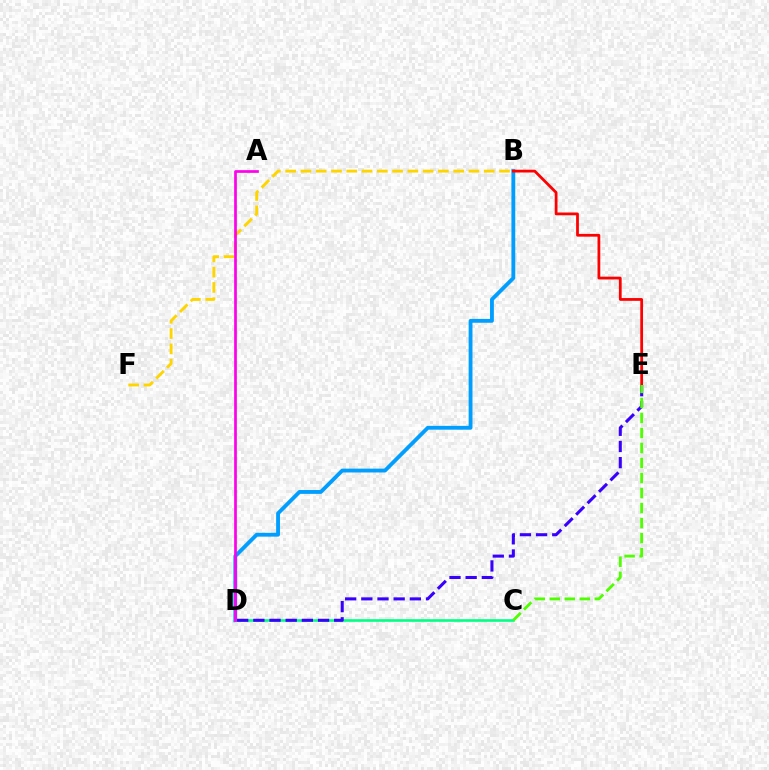{('B', 'D'): [{'color': '#009eff', 'line_style': 'solid', 'thickness': 2.76}], ('B', 'E'): [{'color': '#ff0000', 'line_style': 'solid', 'thickness': 1.99}], ('B', 'F'): [{'color': '#ffd500', 'line_style': 'dashed', 'thickness': 2.08}], ('C', 'D'): [{'color': '#00ff86', 'line_style': 'solid', 'thickness': 1.88}], ('A', 'D'): [{'color': '#ff00ed', 'line_style': 'solid', 'thickness': 1.95}], ('D', 'E'): [{'color': '#3700ff', 'line_style': 'dashed', 'thickness': 2.2}], ('C', 'E'): [{'color': '#4fff00', 'line_style': 'dashed', 'thickness': 2.04}]}